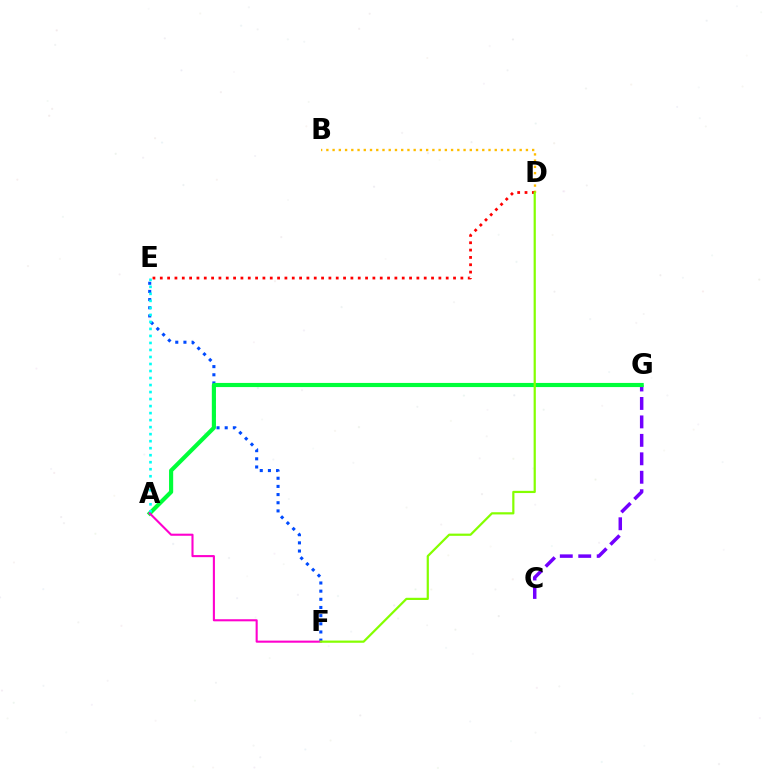{('B', 'D'): [{'color': '#ffbd00', 'line_style': 'dotted', 'thickness': 1.69}], ('D', 'E'): [{'color': '#ff0000', 'line_style': 'dotted', 'thickness': 1.99}], ('C', 'G'): [{'color': '#7200ff', 'line_style': 'dashed', 'thickness': 2.51}], ('E', 'F'): [{'color': '#004bff', 'line_style': 'dotted', 'thickness': 2.22}], ('A', 'G'): [{'color': '#00ff39', 'line_style': 'solid', 'thickness': 2.98}], ('A', 'E'): [{'color': '#00fff6', 'line_style': 'dotted', 'thickness': 1.91}], ('A', 'F'): [{'color': '#ff00cf', 'line_style': 'solid', 'thickness': 1.51}], ('D', 'F'): [{'color': '#84ff00', 'line_style': 'solid', 'thickness': 1.59}]}